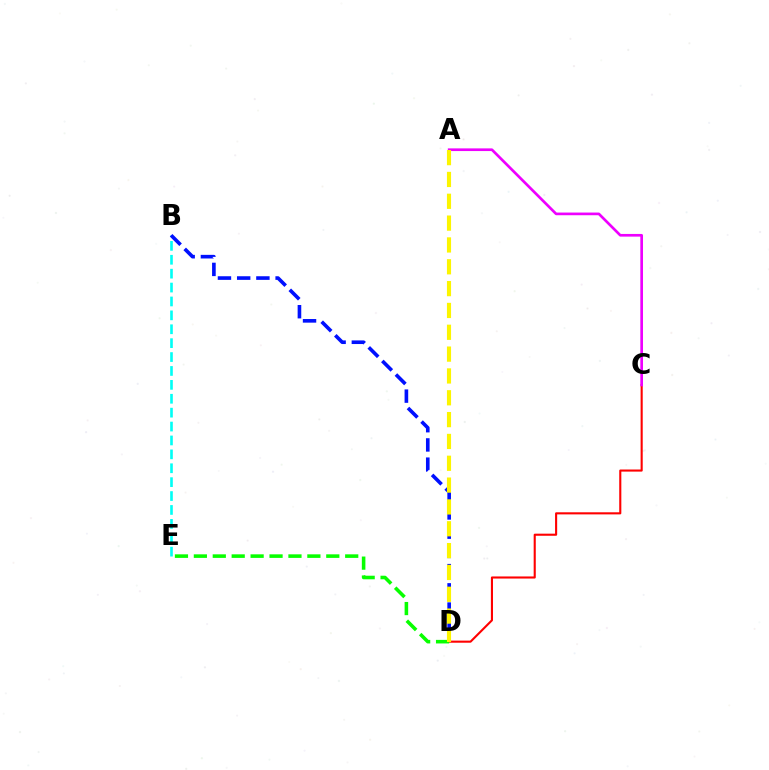{('B', 'E'): [{'color': '#00fff6', 'line_style': 'dashed', 'thickness': 1.89}], ('C', 'D'): [{'color': '#ff0000', 'line_style': 'solid', 'thickness': 1.52}], ('B', 'D'): [{'color': '#0010ff', 'line_style': 'dashed', 'thickness': 2.61}], ('A', 'C'): [{'color': '#ee00ff', 'line_style': 'solid', 'thickness': 1.93}], ('D', 'E'): [{'color': '#08ff00', 'line_style': 'dashed', 'thickness': 2.57}], ('A', 'D'): [{'color': '#fcf500', 'line_style': 'dashed', 'thickness': 2.97}]}